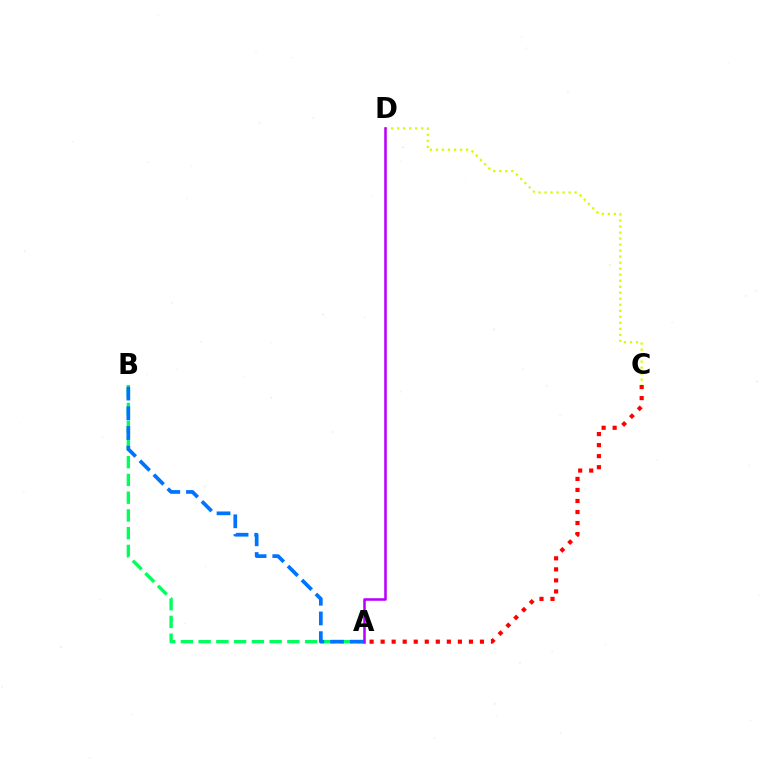{('C', 'D'): [{'color': '#d1ff00', 'line_style': 'dotted', 'thickness': 1.63}], ('A', 'B'): [{'color': '#00ff5c', 'line_style': 'dashed', 'thickness': 2.41}, {'color': '#0074ff', 'line_style': 'dashed', 'thickness': 2.68}], ('A', 'C'): [{'color': '#ff0000', 'line_style': 'dotted', 'thickness': 3.0}], ('A', 'D'): [{'color': '#b900ff', 'line_style': 'solid', 'thickness': 1.84}]}